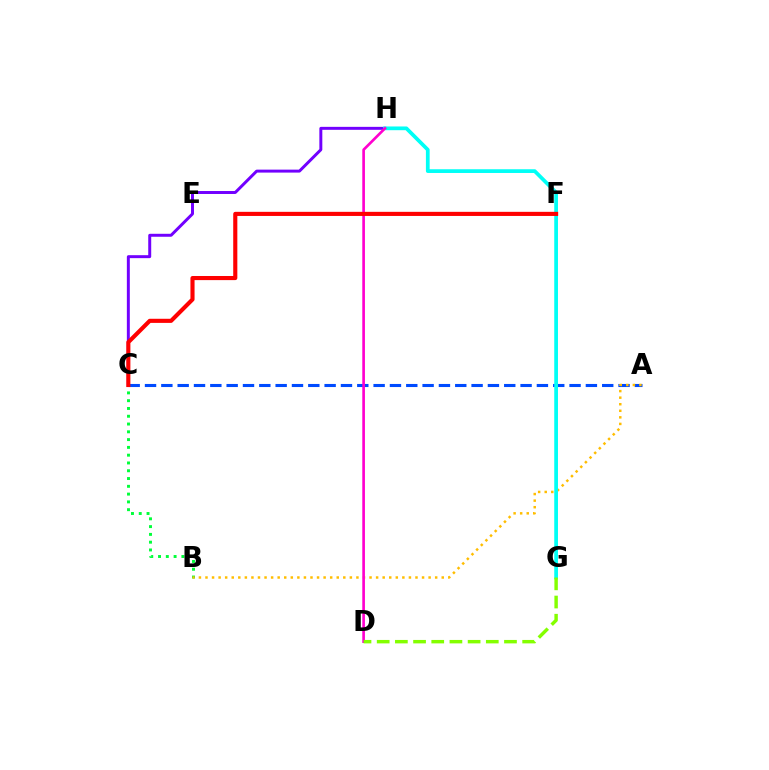{('A', 'C'): [{'color': '#004bff', 'line_style': 'dashed', 'thickness': 2.22}], ('C', 'H'): [{'color': '#7200ff', 'line_style': 'solid', 'thickness': 2.14}], ('B', 'C'): [{'color': '#00ff39', 'line_style': 'dotted', 'thickness': 2.12}], ('A', 'B'): [{'color': '#ffbd00', 'line_style': 'dotted', 'thickness': 1.78}], ('G', 'H'): [{'color': '#00fff6', 'line_style': 'solid', 'thickness': 2.69}], ('D', 'H'): [{'color': '#ff00cf', 'line_style': 'solid', 'thickness': 1.91}], ('C', 'F'): [{'color': '#ff0000', 'line_style': 'solid', 'thickness': 2.96}], ('D', 'G'): [{'color': '#84ff00', 'line_style': 'dashed', 'thickness': 2.47}]}